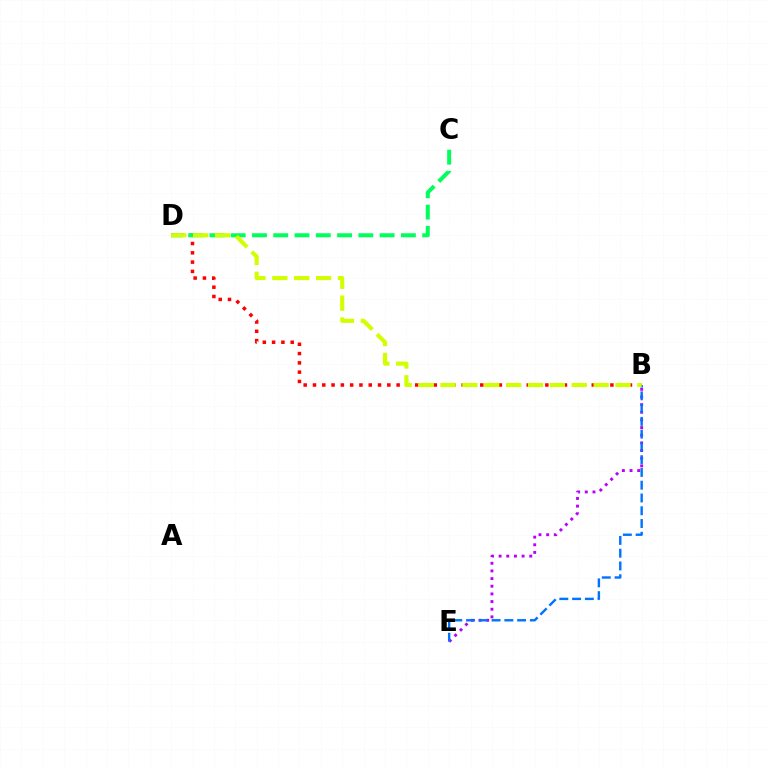{('B', 'D'): [{'color': '#ff0000', 'line_style': 'dotted', 'thickness': 2.53}, {'color': '#d1ff00', 'line_style': 'dashed', 'thickness': 2.97}], ('C', 'D'): [{'color': '#00ff5c', 'line_style': 'dashed', 'thickness': 2.89}], ('B', 'E'): [{'color': '#b900ff', 'line_style': 'dotted', 'thickness': 2.08}, {'color': '#0074ff', 'line_style': 'dashed', 'thickness': 1.73}]}